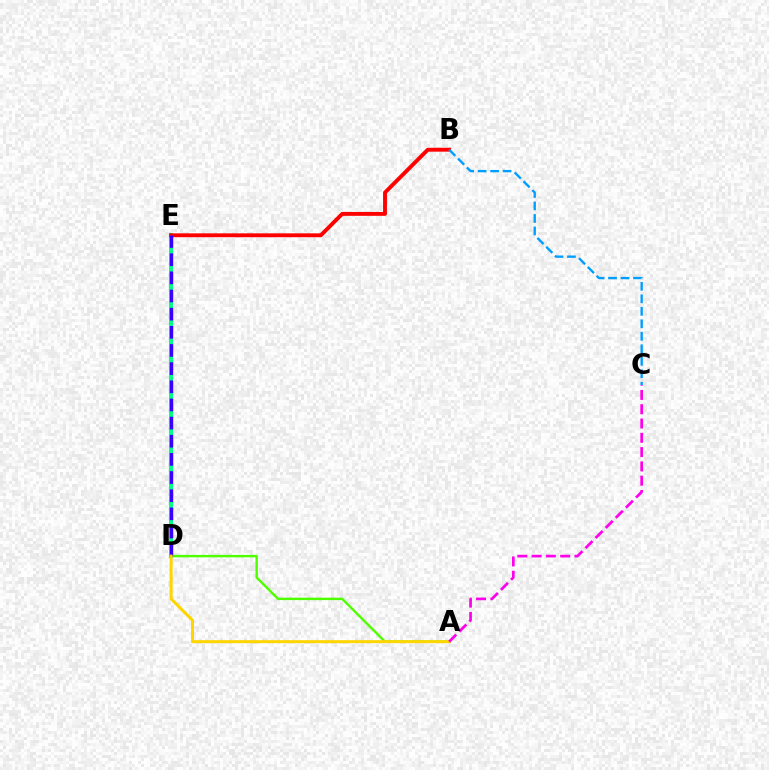{('A', 'D'): [{'color': '#4fff00', 'line_style': 'solid', 'thickness': 1.75}, {'color': '#ffd500', 'line_style': 'solid', 'thickness': 2.15}], ('D', 'E'): [{'color': '#00ff86', 'line_style': 'solid', 'thickness': 2.92}, {'color': '#3700ff', 'line_style': 'dashed', 'thickness': 2.47}], ('B', 'E'): [{'color': '#ff0000', 'line_style': 'solid', 'thickness': 2.8}], ('B', 'C'): [{'color': '#009eff', 'line_style': 'dashed', 'thickness': 1.7}], ('A', 'C'): [{'color': '#ff00ed', 'line_style': 'dashed', 'thickness': 1.94}]}